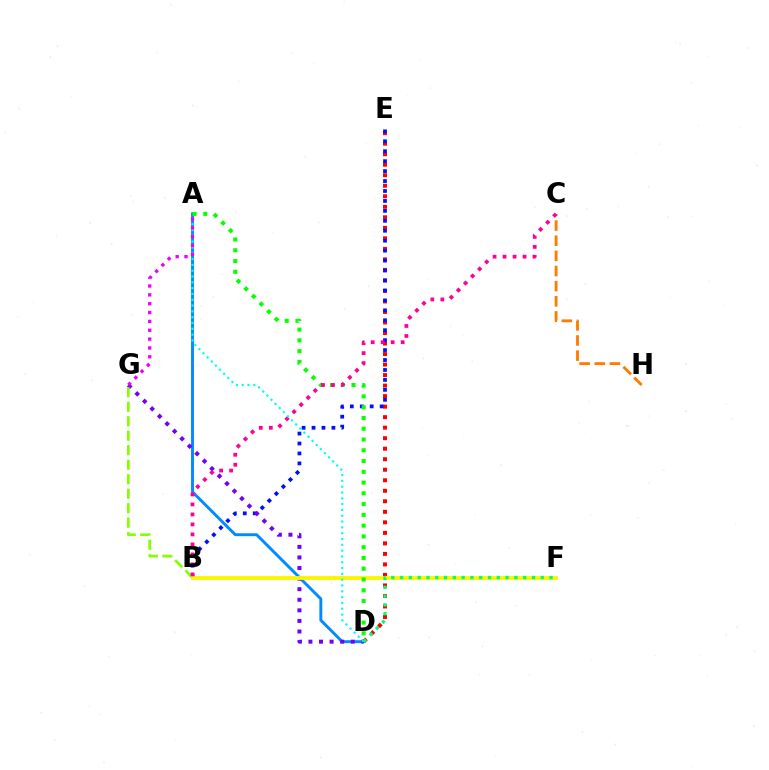{('D', 'E'): [{'color': '#ff0000', 'line_style': 'dotted', 'thickness': 2.86}], ('B', 'E'): [{'color': '#0010ff', 'line_style': 'dotted', 'thickness': 2.7}], ('A', 'D'): [{'color': '#008cff', 'line_style': 'solid', 'thickness': 2.11}, {'color': '#08ff00', 'line_style': 'dotted', 'thickness': 2.93}, {'color': '#00fff6', 'line_style': 'dotted', 'thickness': 1.58}], ('D', 'G'): [{'color': '#7200ff', 'line_style': 'dotted', 'thickness': 2.87}], ('C', 'H'): [{'color': '#ff7c00', 'line_style': 'dashed', 'thickness': 2.06}], ('B', 'G'): [{'color': '#84ff00', 'line_style': 'dashed', 'thickness': 1.97}], ('B', 'F'): [{'color': '#fcf500', 'line_style': 'solid', 'thickness': 2.78}], ('B', 'C'): [{'color': '#ff0094', 'line_style': 'dotted', 'thickness': 2.71}], ('A', 'G'): [{'color': '#ee00ff', 'line_style': 'dotted', 'thickness': 2.4}], ('D', 'F'): [{'color': '#00ff74', 'line_style': 'dotted', 'thickness': 2.39}]}